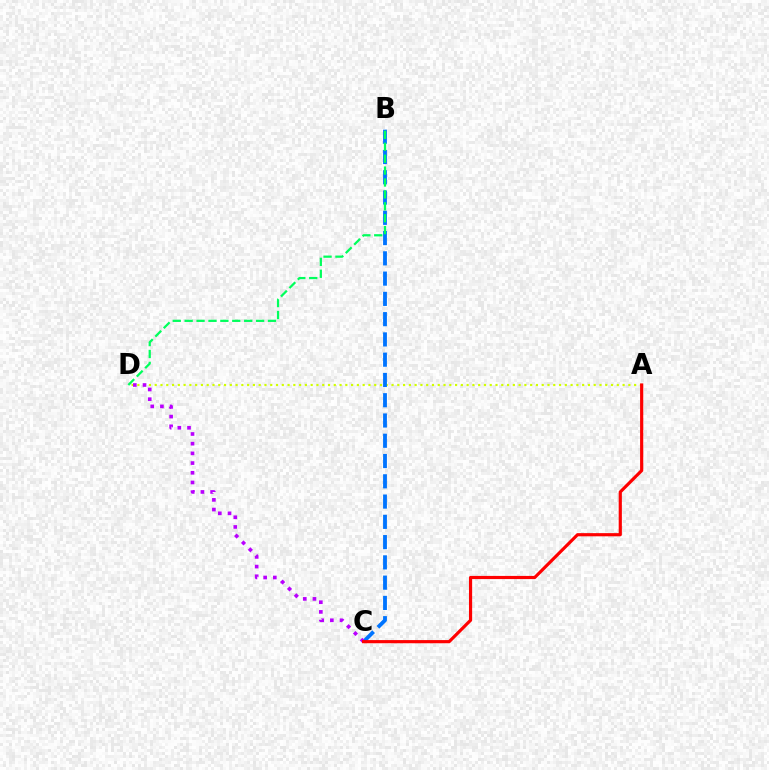{('A', 'D'): [{'color': '#d1ff00', 'line_style': 'dotted', 'thickness': 1.57}], ('B', 'C'): [{'color': '#0074ff', 'line_style': 'dashed', 'thickness': 2.75}], ('C', 'D'): [{'color': '#b900ff', 'line_style': 'dotted', 'thickness': 2.63}], ('B', 'D'): [{'color': '#00ff5c', 'line_style': 'dashed', 'thickness': 1.62}], ('A', 'C'): [{'color': '#ff0000', 'line_style': 'solid', 'thickness': 2.28}]}